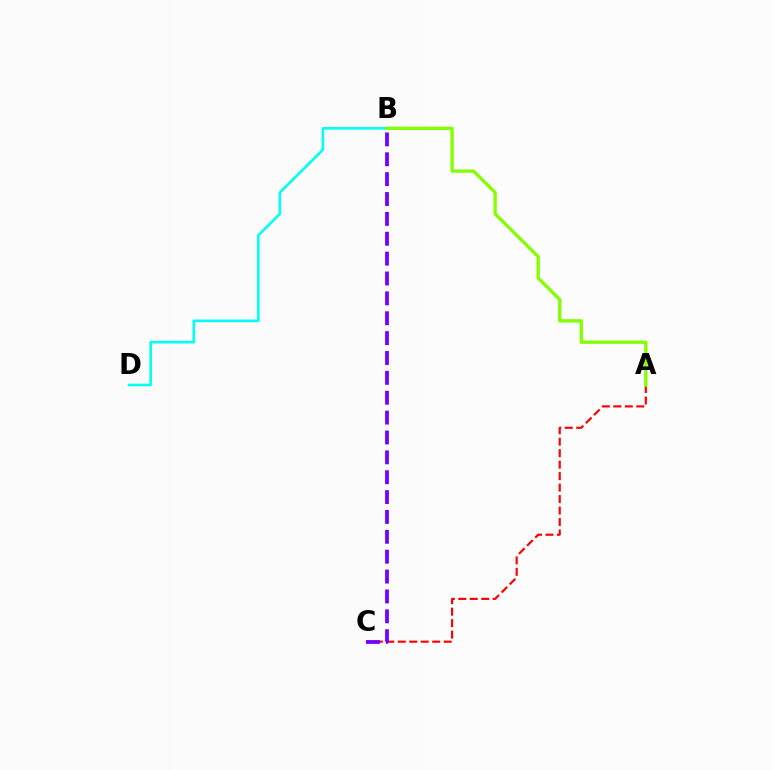{('B', 'D'): [{'color': '#00fff6', 'line_style': 'solid', 'thickness': 1.89}], ('A', 'C'): [{'color': '#ff0000', 'line_style': 'dashed', 'thickness': 1.56}], ('B', 'C'): [{'color': '#7200ff', 'line_style': 'dashed', 'thickness': 2.7}], ('A', 'B'): [{'color': '#84ff00', 'line_style': 'solid', 'thickness': 2.39}]}